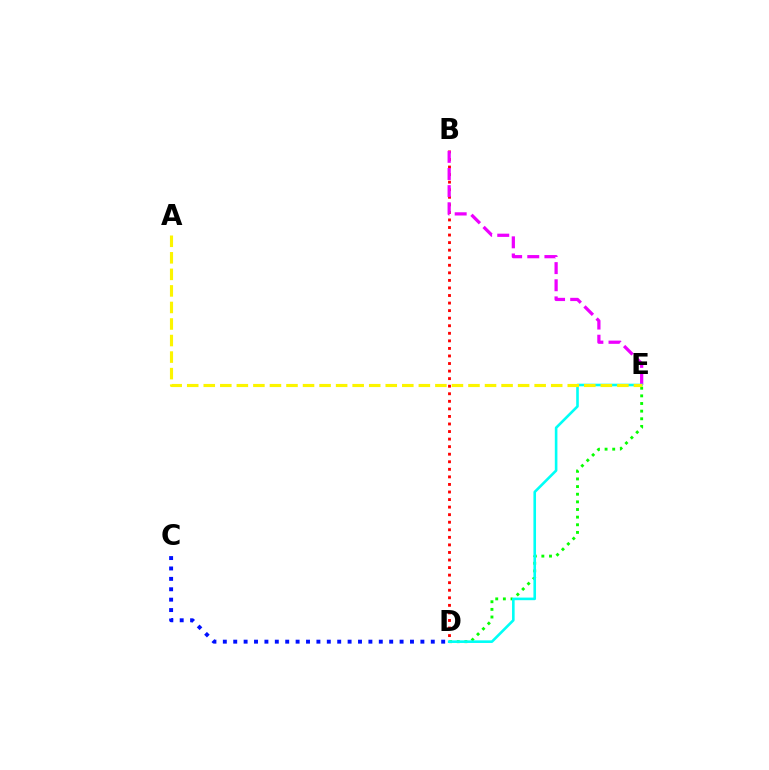{('B', 'D'): [{'color': '#ff0000', 'line_style': 'dotted', 'thickness': 2.05}], ('D', 'E'): [{'color': '#08ff00', 'line_style': 'dotted', 'thickness': 2.07}, {'color': '#00fff6', 'line_style': 'solid', 'thickness': 1.88}], ('B', 'E'): [{'color': '#ee00ff', 'line_style': 'dashed', 'thickness': 2.33}], ('A', 'E'): [{'color': '#fcf500', 'line_style': 'dashed', 'thickness': 2.25}], ('C', 'D'): [{'color': '#0010ff', 'line_style': 'dotted', 'thickness': 2.83}]}